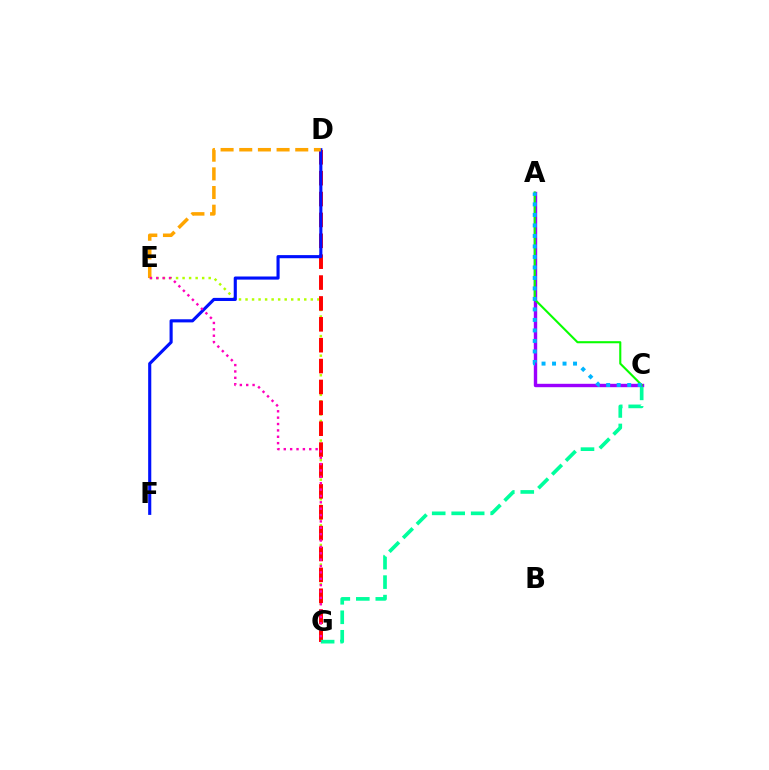{('A', 'C'): [{'color': '#9b00ff', 'line_style': 'solid', 'thickness': 2.45}, {'color': '#08ff00', 'line_style': 'solid', 'thickness': 1.51}, {'color': '#00b5ff', 'line_style': 'dotted', 'thickness': 2.85}], ('E', 'G'): [{'color': '#b3ff00', 'line_style': 'dotted', 'thickness': 1.77}, {'color': '#ff00bd', 'line_style': 'dotted', 'thickness': 1.73}], ('D', 'G'): [{'color': '#ff0000', 'line_style': 'dashed', 'thickness': 2.84}], ('D', 'F'): [{'color': '#0010ff', 'line_style': 'solid', 'thickness': 2.25}], ('C', 'G'): [{'color': '#00ff9d', 'line_style': 'dashed', 'thickness': 2.65}], ('D', 'E'): [{'color': '#ffa500', 'line_style': 'dashed', 'thickness': 2.54}]}